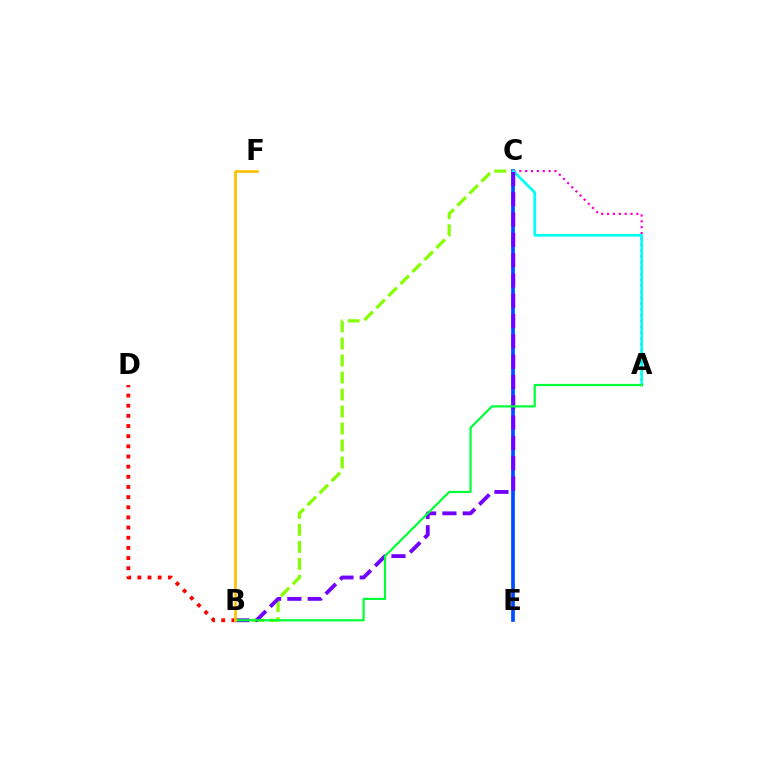{('B', 'C'): [{'color': '#84ff00', 'line_style': 'dashed', 'thickness': 2.31}, {'color': '#7200ff', 'line_style': 'dashed', 'thickness': 2.76}], ('B', 'D'): [{'color': '#ff0000', 'line_style': 'dotted', 'thickness': 2.76}], ('A', 'C'): [{'color': '#ff00cf', 'line_style': 'dotted', 'thickness': 1.59}, {'color': '#00fff6', 'line_style': 'solid', 'thickness': 1.95}], ('C', 'E'): [{'color': '#004bff', 'line_style': 'solid', 'thickness': 2.66}], ('A', 'B'): [{'color': '#00ff39', 'line_style': 'solid', 'thickness': 1.59}], ('B', 'F'): [{'color': '#ffbd00', 'line_style': 'solid', 'thickness': 1.9}]}